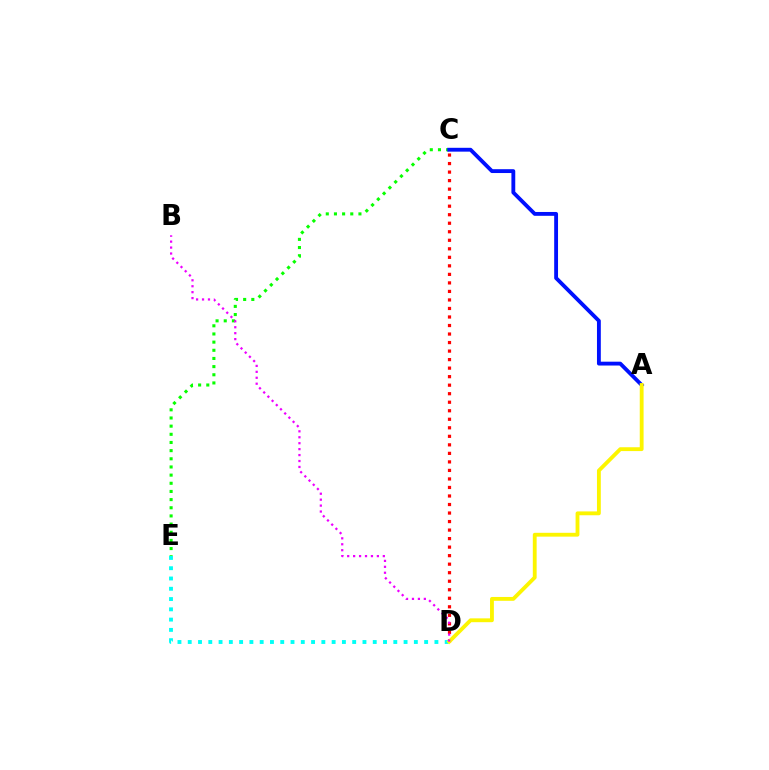{('C', 'E'): [{'color': '#08ff00', 'line_style': 'dotted', 'thickness': 2.22}], ('A', 'C'): [{'color': '#0010ff', 'line_style': 'solid', 'thickness': 2.77}], ('D', 'E'): [{'color': '#00fff6', 'line_style': 'dotted', 'thickness': 2.79}], ('C', 'D'): [{'color': '#ff0000', 'line_style': 'dotted', 'thickness': 2.32}], ('A', 'D'): [{'color': '#fcf500', 'line_style': 'solid', 'thickness': 2.76}], ('B', 'D'): [{'color': '#ee00ff', 'line_style': 'dotted', 'thickness': 1.61}]}